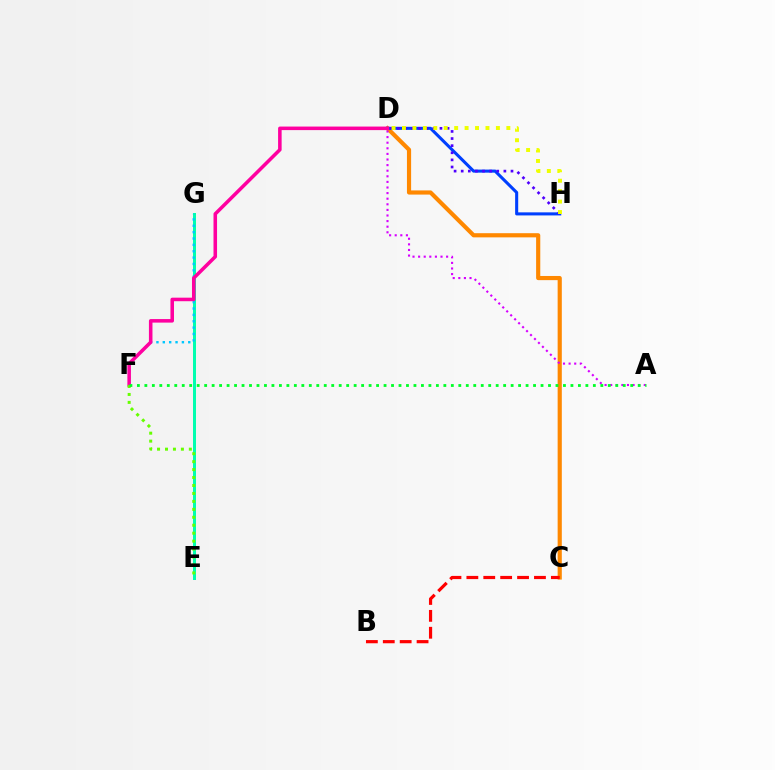{('C', 'D'): [{'color': '#ff8800', 'line_style': 'solid', 'thickness': 3.0}], ('E', 'G'): [{'color': '#00ffaf', 'line_style': 'solid', 'thickness': 2.15}], ('F', 'G'): [{'color': '#00c7ff', 'line_style': 'dotted', 'thickness': 1.73}], ('A', 'D'): [{'color': '#d600ff', 'line_style': 'dotted', 'thickness': 1.52}], ('D', 'H'): [{'color': '#003fff', 'line_style': 'solid', 'thickness': 2.21}, {'color': '#4f00ff', 'line_style': 'dotted', 'thickness': 1.93}, {'color': '#eeff00', 'line_style': 'dotted', 'thickness': 2.84}], ('D', 'F'): [{'color': '#ff00a0', 'line_style': 'solid', 'thickness': 2.55}], ('E', 'F'): [{'color': '#66ff00', 'line_style': 'dotted', 'thickness': 2.16}], ('B', 'C'): [{'color': '#ff0000', 'line_style': 'dashed', 'thickness': 2.3}], ('A', 'F'): [{'color': '#00ff27', 'line_style': 'dotted', 'thickness': 2.03}]}